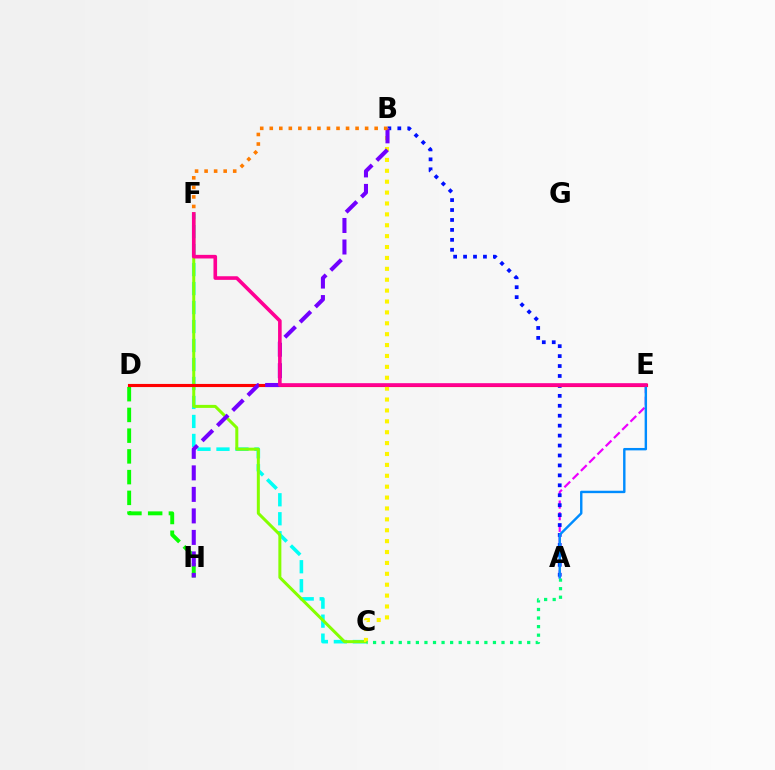{('C', 'F'): [{'color': '#00fff6', 'line_style': 'dashed', 'thickness': 2.58}, {'color': '#84ff00', 'line_style': 'solid', 'thickness': 2.16}], ('D', 'H'): [{'color': '#08ff00', 'line_style': 'dashed', 'thickness': 2.82}], ('A', 'E'): [{'color': '#ee00ff', 'line_style': 'dashed', 'thickness': 1.58}, {'color': '#008cff', 'line_style': 'solid', 'thickness': 1.74}], ('A', 'B'): [{'color': '#0010ff', 'line_style': 'dotted', 'thickness': 2.7}], ('D', 'E'): [{'color': '#ff0000', 'line_style': 'solid', 'thickness': 2.25}], ('B', 'C'): [{'color': '#fcf500', 'line_style': 'dotted', 'thickness': 2.96}], ('A', 'C'): [{'color': '#00ff74', 'line_style': 'dotted', 'thickness': 2.33}], ('B', 'H'): [{'color': '#7200ff', 'line_style': 'dashed', 'thickness': 2.92}], ('B', 'F'): [{'color': '#ff7c00', 'line_style': 'dotted', 'thickness': 2.59}], ('E', 'F'): [{'color': '#ff0094', 'line_style': 'solid', 'thickness': 2.6}]}